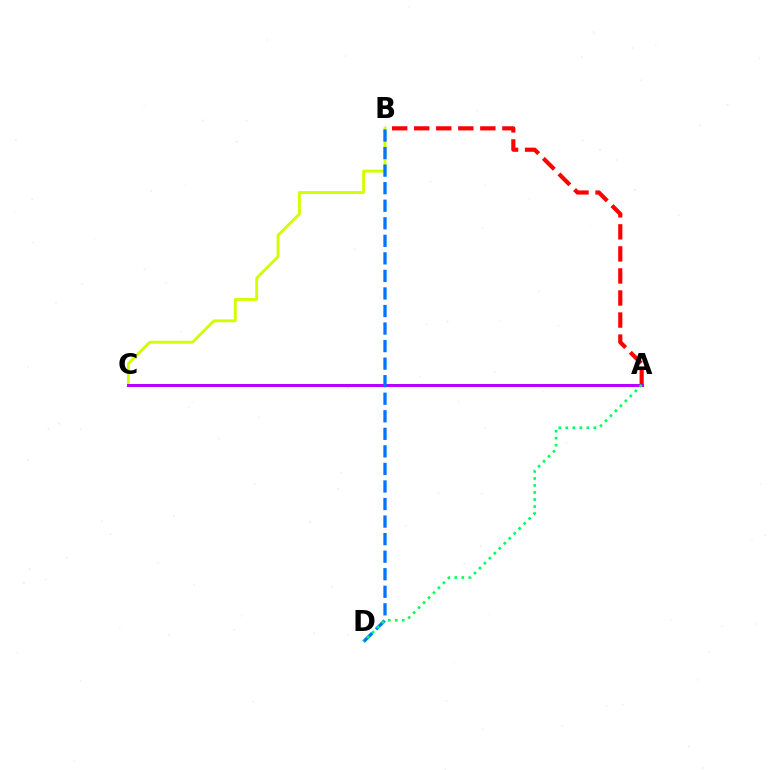{('A', 'B'): [{'color': '#ff0000', 'line_style': 'dashed', 'thickness': 2.99}], ('B', 'C'): [{'color': '#d1ff00', 'line_style': 'solid', 'thickness': 2.08}], ('A', 'C'): [{'color': '#b900ff', 'line_style': 'solid', 'thickness': 2.16}], ('B', 'D'): [{'color': '#0074ff', 'line_style': 'dashed', 'thickness': 2.38}], ('A', 'D'): [{'color': '#00ff5c', 'line_style': 'dotted', 'thickness': 1.91}]}